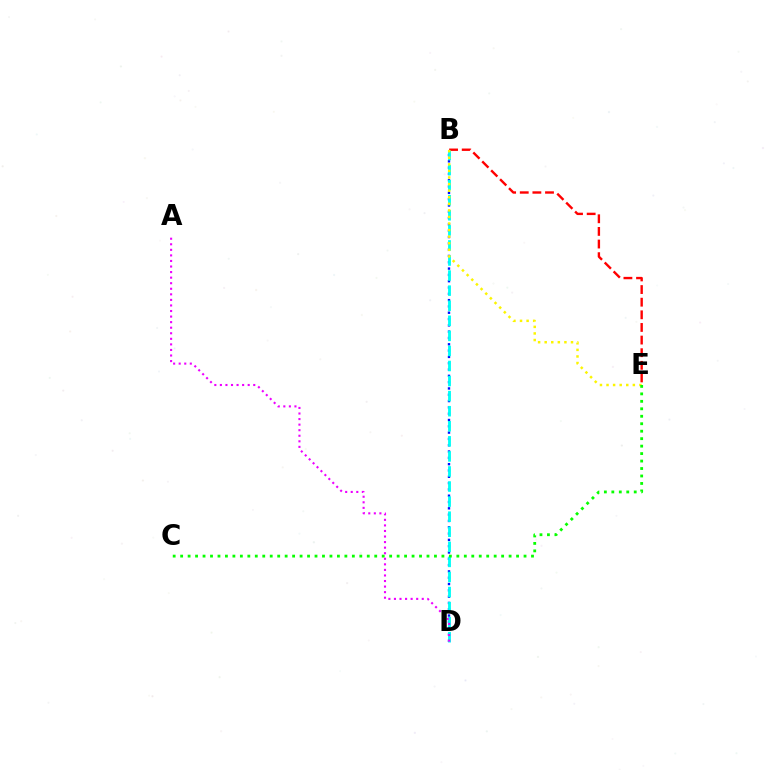{('B', 'E'): [{'color': '#ff0000', 'line_style': 'dashed', 'thickness': 1.72}, {'color': '#fcf500', 'line_style': 'dotted', 'thickness': 1.79}], ('B', 'D'): [{'color': '#0010ff', 'line_style': 'dotted', 'thickness': 1.71}, {'color': '#00fff6', 'line_style': 'dashed', 'thickness': 2.05}], ('C', 'E'): [{'color': '#08ff00', 'line_style': 'dotted', 'thickness': 2.03}], ('A', 'D'): [{'color': '#ee00ff', 'line_style': 'dotted', 'thickness': 1.51}]}